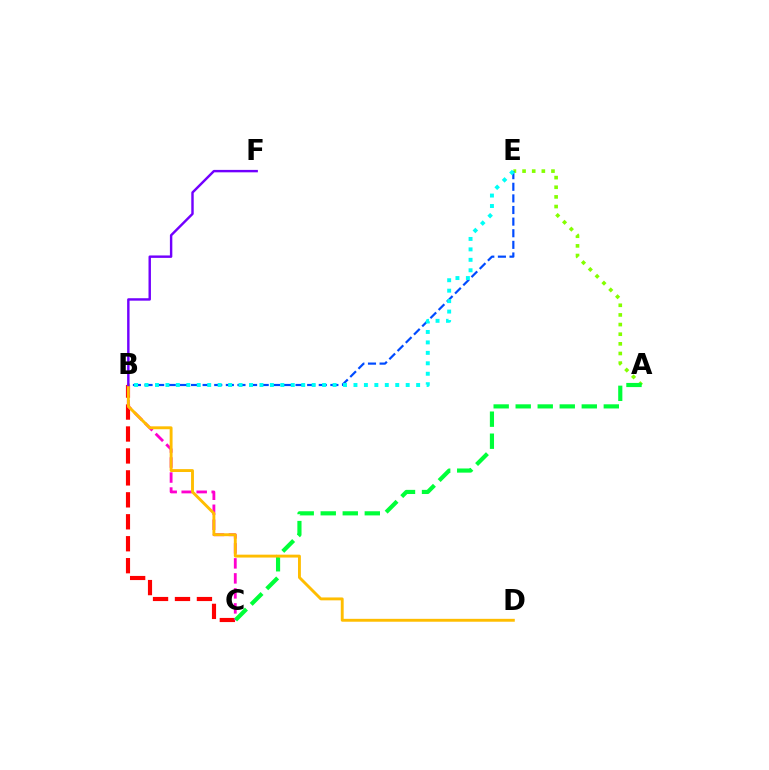{('A', 'E'): [{'color': '#84ff00', 'line_style': 'dotted', 'thickness': 2.62}], ('B', 'E'): [{'color': '#004bff', 'line_style': 'dashed', 'thickness': 1.58}, {'color': '#00fff6', 'line_style': 'dotted', 'thickness': 2.84}], ('B', 'C'): [{'color': '#ff0000', 'line_style': 'dashed', 'thickness': 2.98}, {'color': '#ff00cf', 'line_style': 'dashed', 'thickness': 2.04}], ('A', 'C'): [{'color': '#00ff39', 'line_style': 'dashed', 'thickness': 2.99}], ('B', 'D'): [{'color': '#ffbd00', 'line_style': 'solid', 'thickness': 2.08}], ('B', 'F'): [{'color': '#7200ff', 'line_style': 'solid', 'thickness': 1.75}]}